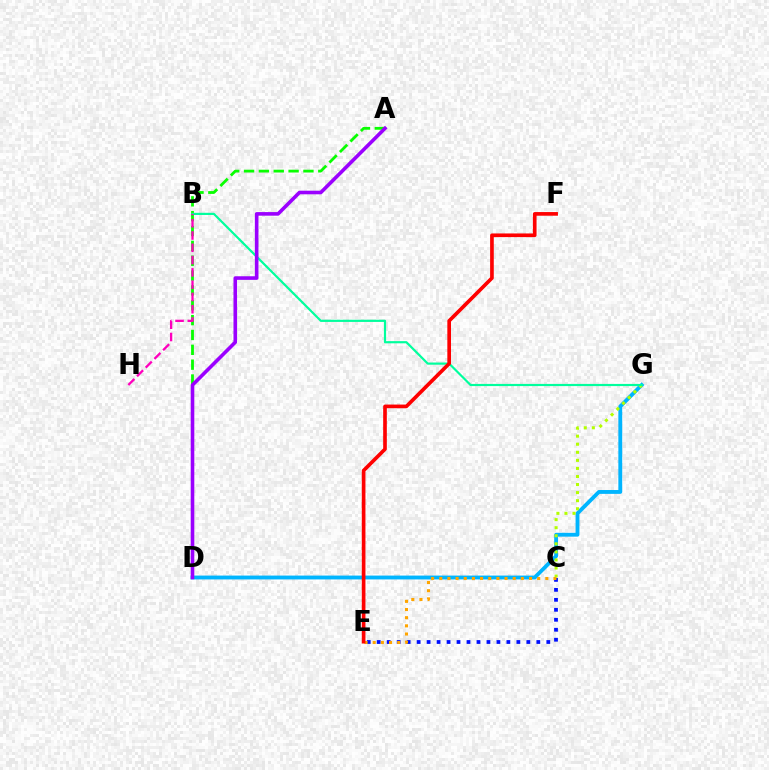{('D', 'G'): [{'color': '#00b5ff', 'line_style': 'solid', 'thickness': 2.77}], ('C', 'E'): [{'color': '#0010ff', 'line_style': 'dotted', 'thickness': 2.71}, {'color': '#ffa500', 'line_style': 'dotted', 'thickness': 2.22}], ('C', 'G'): [{'color': '#b3ff00', 'line_style': 'dotted', 'thickness': 2.19}], ('A', 'D'): [{'color': '#08ff00', 'line_style': 'dashed', 'thickness': 2.02}, {'color': '#9b00ff', 'line_style': 'solid', 'thickness': 2.59}], ('B', 'G'): [{'color': '#00ff9d', 'line_style': 'solid', 'thickness': 1.57}], ('B', 'H'): [{'color': '#ff00bd', 'line_style': 'dashed', 'thickness': 1.67}], ('E', 'F'): [{'color': '#ff0000', 'line_style': 'solid', 'thickness': 2.63}]}